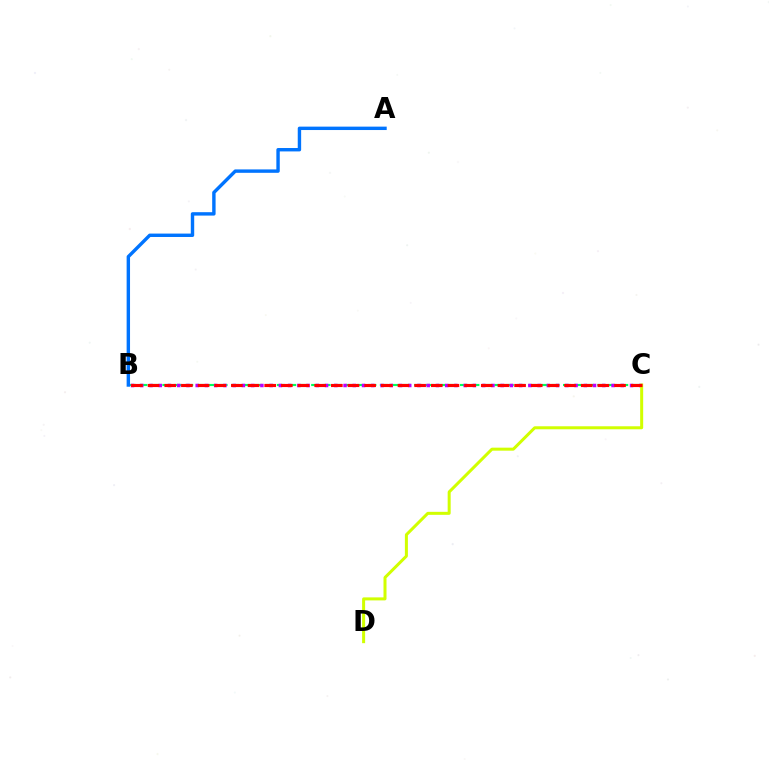{('B', 'C'): [{'color': '#00ff5c', 'line_style': 'dashed', 'thickness': 1.56}, {'color': '#b900ff', 'line_style': 'dotted', 'thickness': 2.51}, {'color': '#ff0000', 'line_style': 'dashed', 'thickness': 2.26}], ('C', 'D'): [{'color': '#d1ff00', 'line_style': 'solid', 'thickness': 2.17}], ('A', 'B'): [{'color': '#0074ff', 'line_style': 'solid', 'thickness': 2.45}]}